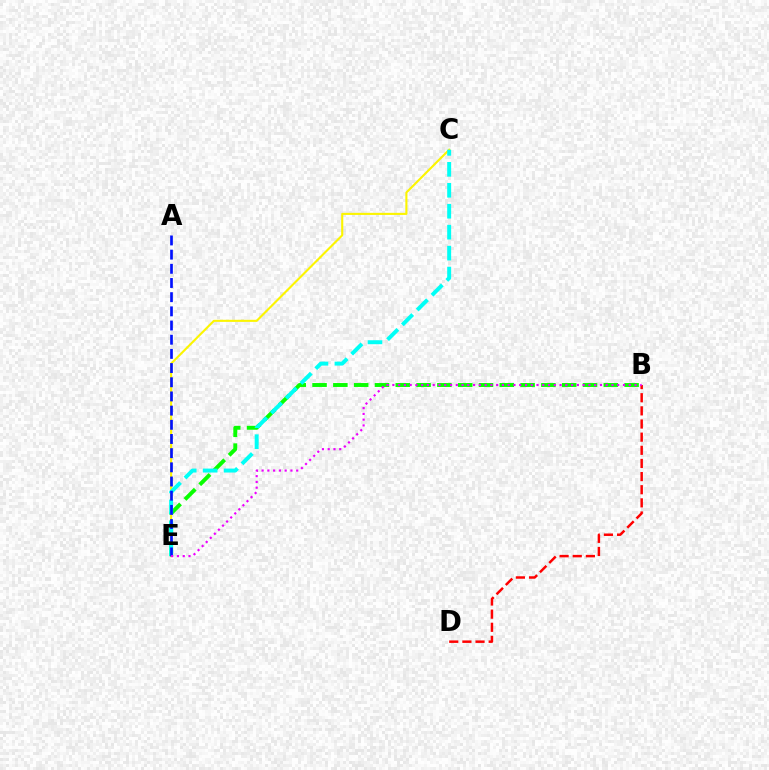{('B', 'E'): [{'color': '#08ff00', 'line_style': 'dashed', 'thickness': 2.83}, {'color': '#ee00ff', 'line_style': 'dotted', 'thickness': 1.57}], ('C', 'E'): [{'color': '#fcf500', 'line_style': 'solid', 'thickness': 1.51}, {'color': '#00fff6', 'line_style': 'dashed', 'thickness': 2.85}], ('B', 'D'): [{'color': '#ff0000', 'line_style': 'dashed', 'thickness': 1.79}], ('A', 'E'): [{'color': '#0010ff', 'line_style': 'dashed', 'thickness': 1.93}]}